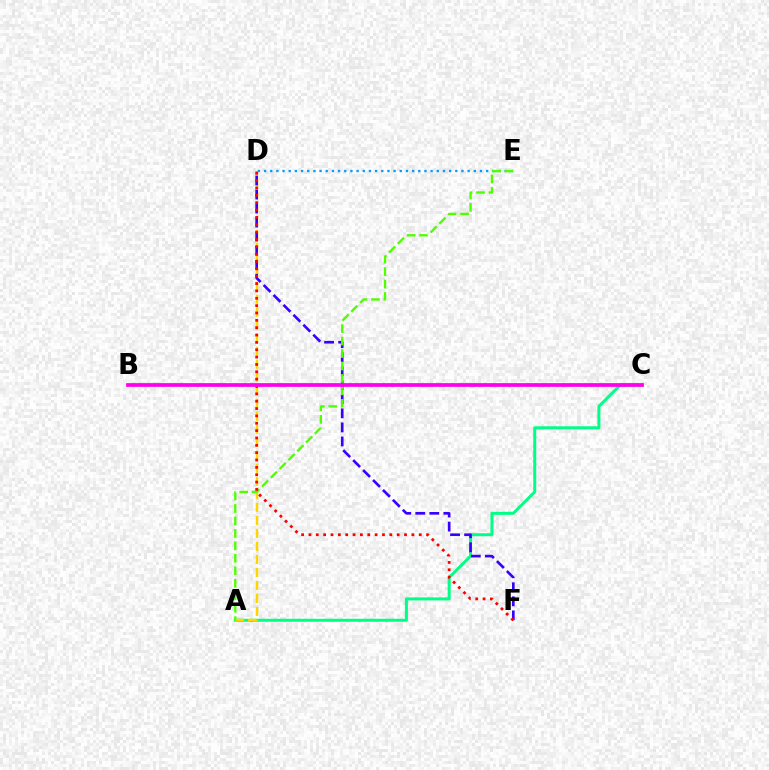{('A', 'C'): [{'color': '#00ff86', 'line_style': 'solid', 'thickness': 2.16}], ('A', 'D'): [{'color': '#ffd500', 'line_style': 'dashed', 'thickness': 1.77}], ('D', 'E'): [{'color': '#009eff', 'line_style': 'dotted', 'thickness': 1.68}], ('D', 'F'): [{'color': '#3700ff', 'line_style': 'dashed', 'thickness': 1.91}, {'color': '#ff0000', 'line_style': 'dotted', 'thickness': 2.0}], ('A', 'E'): [{'color': '#4fff00', 'line_style': 'dashed', 'thickness': 1.69}], ('B', 'C'): [{'color': '#ff00ed', 'line_style': 'solid', 'thickness': 2.69}]}